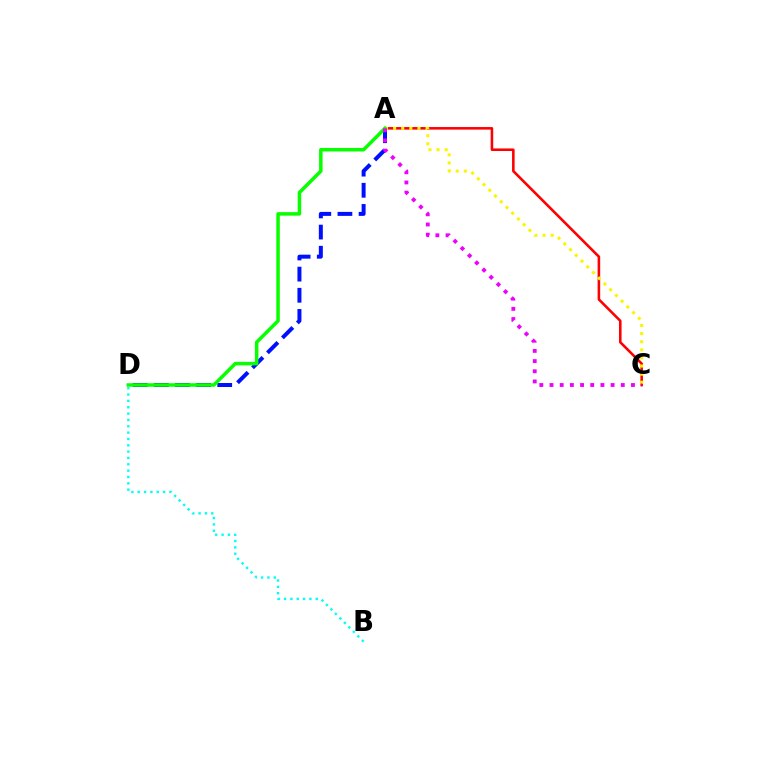{('B', 'D'): [{'color': '#00fff6', 'line_style': 'dotted', 'thickness': 1.72}], ('A', 'C'): [{'color': '#ff0000', 'line_style': 'solid', 'thickness': 1.85}, {'color': '#fcf500', 'line_style': 'dotted', 'thickness': 2.2}, {'color': '#ee00ff', 'line_style': 'dotted', 'thickness': 2.77}], ('A', 'D'): [{'color': '#0010ff', 'line_style': 'dashed', 'thickness': 2.87}, {'color': '#08ff00', 'line_style': 'solid', 'thickness': 2.53}]}